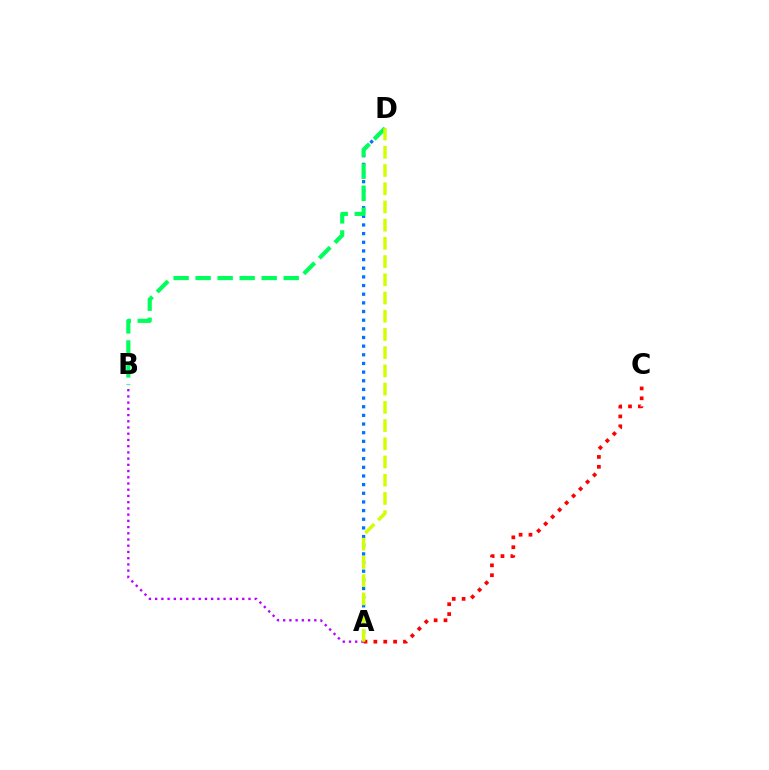{('A', 'D'): [{'color': '#0074ff', 'line_style': 'dotted', 'thickness': 2.35}, {'color': '#d1ff00', 'line_style': 'dashed', 'thickness': 2.47}], ('A', 'C'): [{'color': '#ff0000', 'line_style': 'dotted', 'thickness': 2.68}], ('A', 'B'): [{'color': '#b900ff', 'line_style': 'dotted', 'thickness': 1.69}], ('B', 'D'): [{'color': '#00ff5c', 'line_style': 'dashed', 'thickness': 2.99}]}